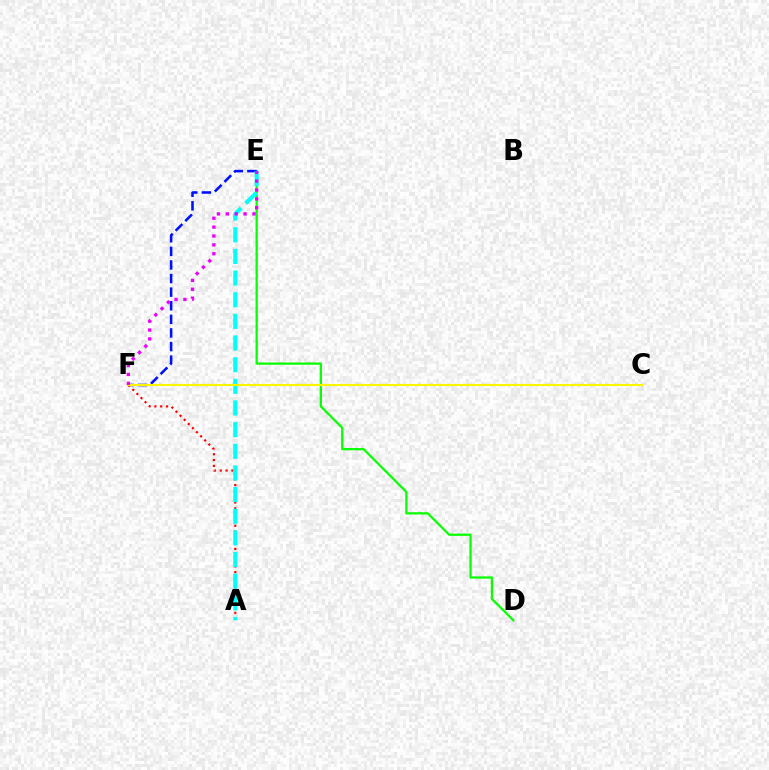{('D', 'E'): [{'color': '#08ff00', 'line_style': 'solid', 'thickness': 1.61}], ('E', 'F'): [{'color': '#0010ff', 'line_style': 'dashed', 'thickness': 1.85}, {'color': '#ee00ff', 'line_style': 'dotted', 'thickness': 2.41}], ('A', 'F'): [{'color': '#ff0000', 'line_style': 'dotted', 'thickness': 1.58}], ('A', 'E'): [{'color': '#00fff6', 'line_style': 'dashed', 'thickness': 2.94}], ('C', 'F'): [{'color': '#fcf500', 'line_style': 'solid', 'thickness': 1.52}]}